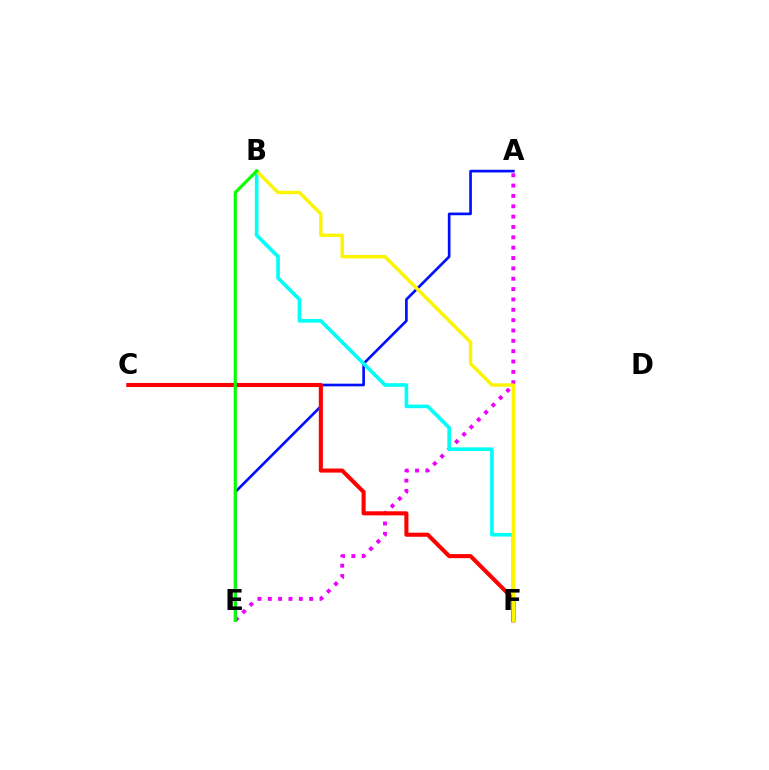{('A', 'E'): [{'color': '#0010ff', 'line_style': 'solid', 'thickness': 1.92}, {'color': '#ee00ff', 'line_style': 'dotted', 'thickness': 2.81}], ('B', 'F'): [{'color': '#00fff6', 'line_style': 'solid', 'thickness': 2.62}, {'color': '#fcf500', 'line_style': 'solid', 'thickness': 2.44}], ('C', 'F'): [{'color': '#ff0000', 'line_style': 'solid', 'thickness': 2.93}], ('B', 'E'): [{'color': '#08ff00', 'line_style': 'solid', 'thickness': 2.24}]}